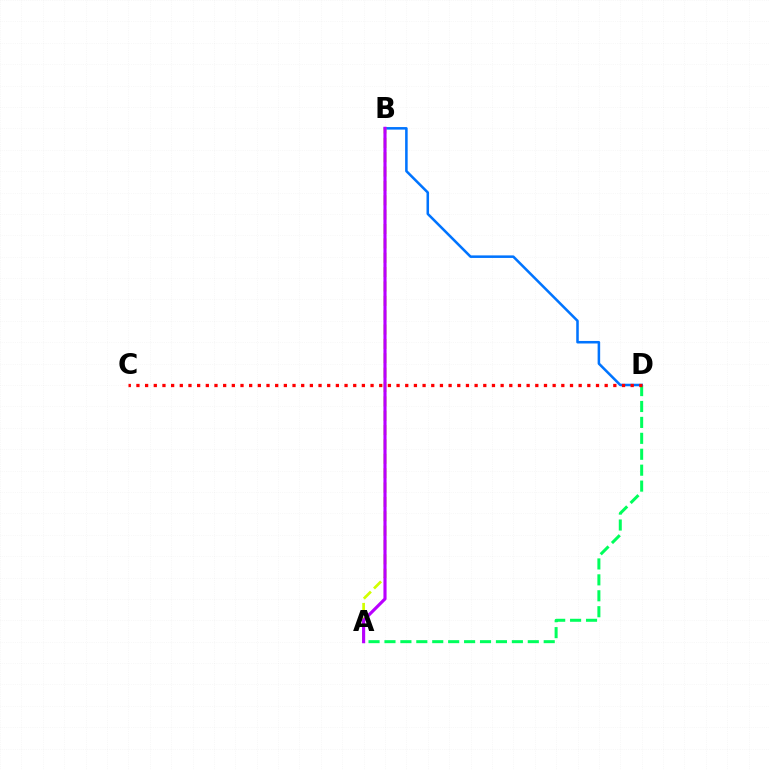{('A', 'D'): [{'color': '#00ff5c', 'line_style': 'dashed', 'thickness': 2.16}], ('B', 'D'): [{'color': '#0074ff', 'line_style': 'solid', 'thickness': 1.83}], ('C', 'D'): [{'color': '#ff0000', 'line_style': 'dotted', 'thickness': 2.36}], ('A', 'B'): [{'color': '#d1ff00', 'line_style': 'dashed', 'thickness': 1.95}, {'color': '#b900ff', 'line_style': 'solid', 'thickness': 2.26}]}